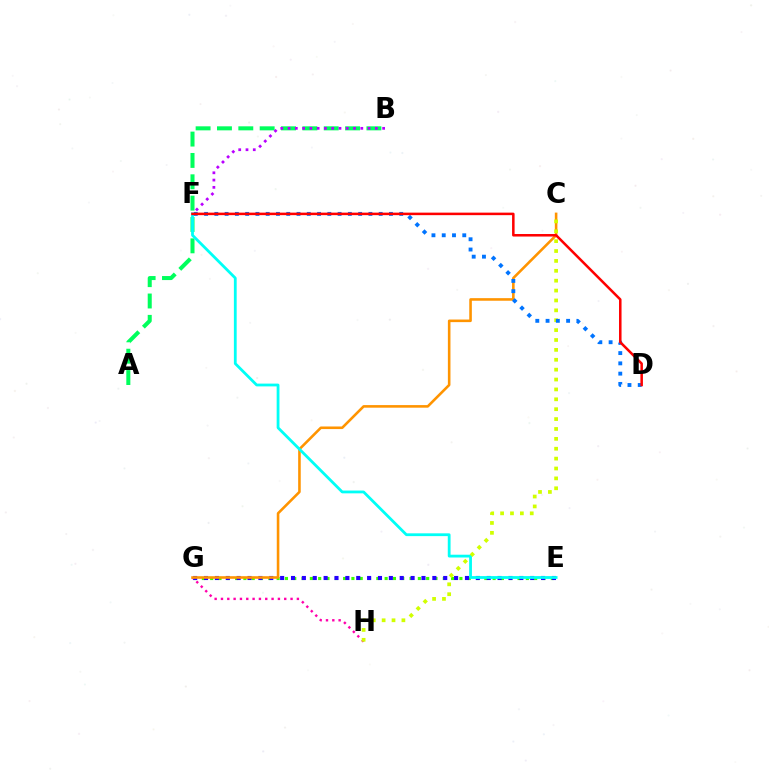{('E', 'G'): [{'color': '#3dff00', 'line_style': 'dotted', 'thickness': 2.26}, {'color': '#2500ff', 'line_style': 'dotted', 'thickness': 2.95}], ('A', 'B'): [{'color': '#00ff5c', 'line_style': 'dashed', 'thickness': 2.9}], ('G', 'H'): [{'color': '#ff00ac', 'line_style': 'dotted', 'thickness': 1.72}], ('C', 'G'): [{'color': '#ff9400', 'line_style': 'solid', 'thickness': 1.86}], ('E', 'F'): [{'color': '#00fff6', 'line_style': 'solid', 'thickness': 2.01}], ('C', 'H'): [{'color': '#d1ff00', 'line_style': 'dotted', 'thickness': 2.69}], ('B', 'F'): [{'color': '#b900ff', 'line_style': 'dotted', 'thickness': 1.98}], ('D', 'F'): [{'color': '#0074ff', 'line_style': 'dotted', 'thickness': 2.79}, {'color': '#ff0000', 'line_style': 'solid', 'thickness': 1.82}]}